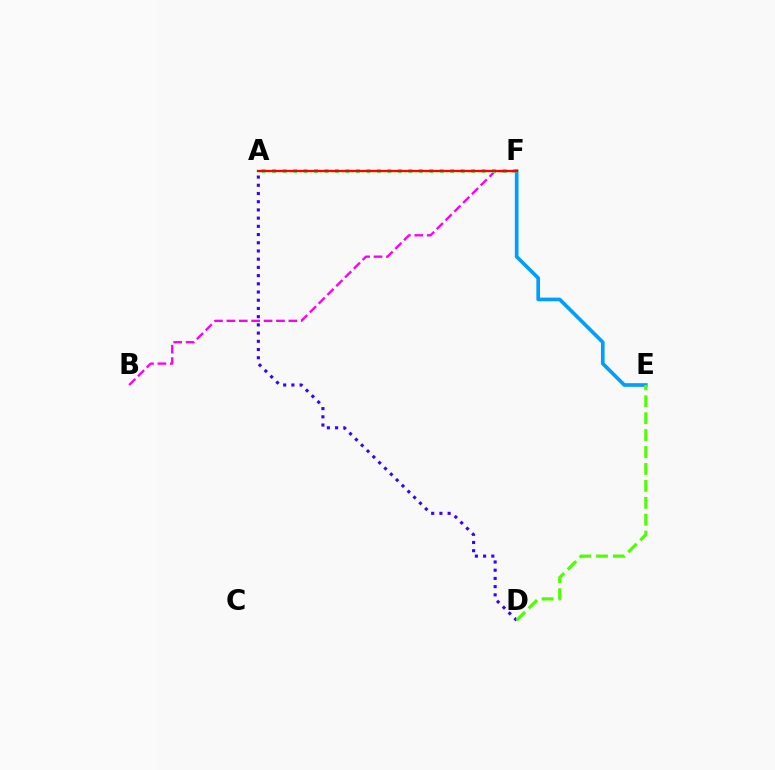{('B', 'F'): [{'color': '#ff00ed', 'line_style': 'dashed', 'thickness': 1.68}], ('A', 'F'): [{'color': '#00ff86', 'line_style': 'dotted', 'thickness': 2.85}, {'color': '#ffd500', 'line_style': 'solid', 'thickness': 1.7}, {'color': '#ff0000', 'line_style': 'solid', 'thickness': 1.6}], ('E', 'F'): [{'color': '#009eff', 'line_style': 'solid', 'thickness': 2.64}], ('A', 'D'): [{'color': '#3700ff', 'line_style': 'dotted', 'thickness': 2.23}], ('D', 'E'): [{'color': '#4fff00', 'line_style': 'dashed', 'thickness': 2.3}]}